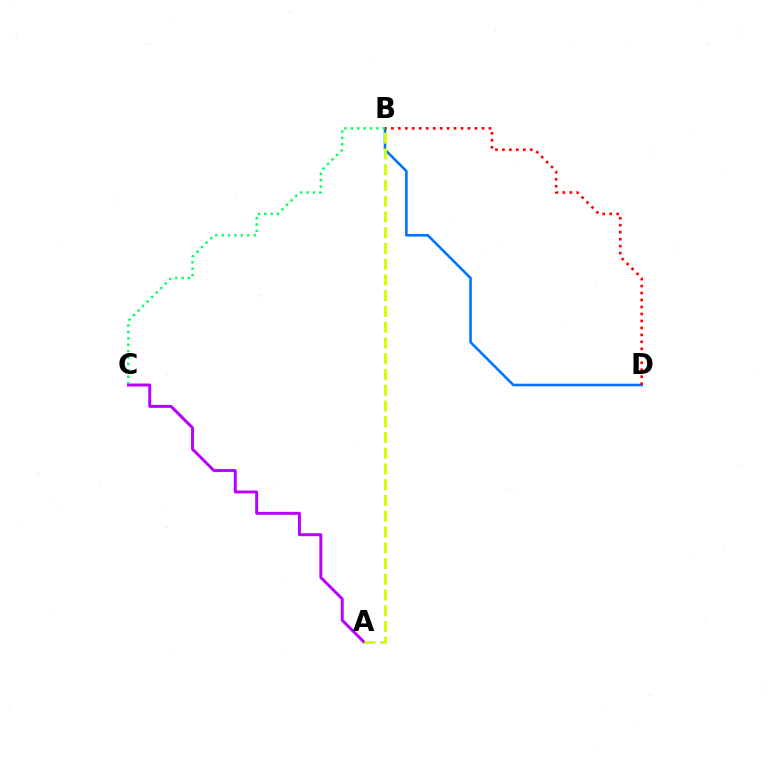{('B', 'D'): [{'color': '#0074ff', 'line_style': 'solid', 'thickness': 1.86}, {'color': '#ff0000', 'line_style': 'dotted', 'thickness': 1.89}], ('A', 'C'): [{'color': '#b900ff', 'line_style': 'solid', 'thickness': 2.12}], ('B', 'C'): [{'color': '#00ff5c', 'line_style': 'dotted', 'thickness': 1.74}], ('A', 'B'): [{'color': '#d1ff00', 'line_style': 'dashed', 'thickness': 2.14}]}